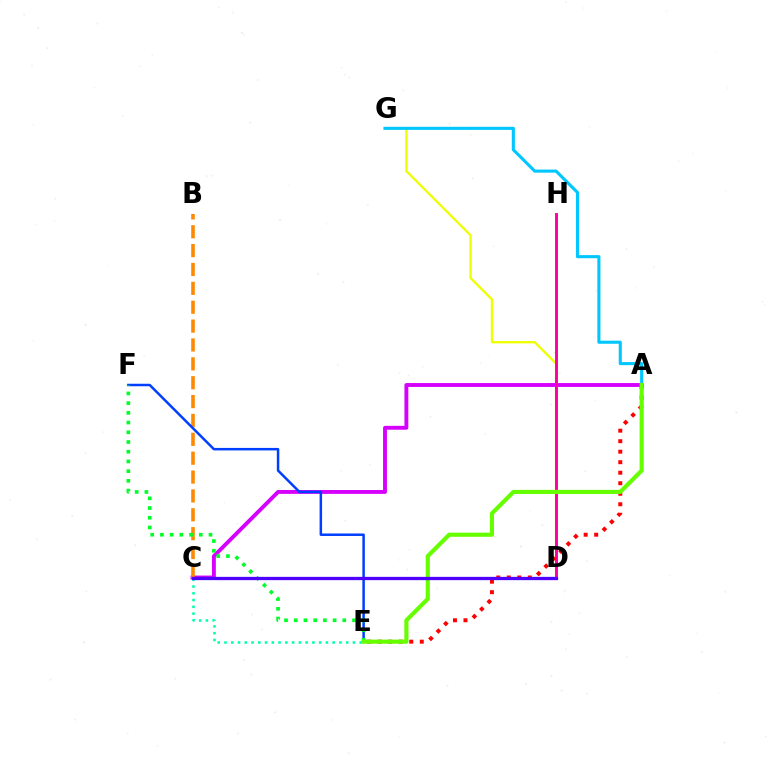{('D', 'G'): [{'color': '#eeff00', 'line_style': 'solid', 'thickness': 1.67}], ('A', 'C'): [{'color': '#d600ff', 'line_style': 'solid', 'thickness': 2.79}], ('D', 'H'): [{'color': '#ff00a0', 'line_style': 'solid', 'thickness': 2.1}], ('A', 'G'): [{'color': '#00c7ff', 'line_style': 'solid', 'thickness': 2.22}], ('B', 'C'): [{'color': '#ff8800', 'line_style': 'dashed', 'thickness': 2.56}], ('A', 'E'): [{'color': '#ff0000', 'line_style': 'dotted', 'thickness': 2.86}, {'color': '#66ff00', 'line_style': 'solid', 'thickness': 2.98}], ('C', 'E'): [{'color': '#00ffaf', 'line_style': 'dotted', 'thickness': 1.84}], ('E', 'F'): [{'color': '#003fff', 'line_style': 'solid', 'thickness': 1.79}, {'color': '#00ff27', 'line_style': 'dotted', 'thickness': 2.64}], ('C', 'D'): [{'color': '#4f00ff', 'line_style': 'solid', 'thickness': 2.37}]}